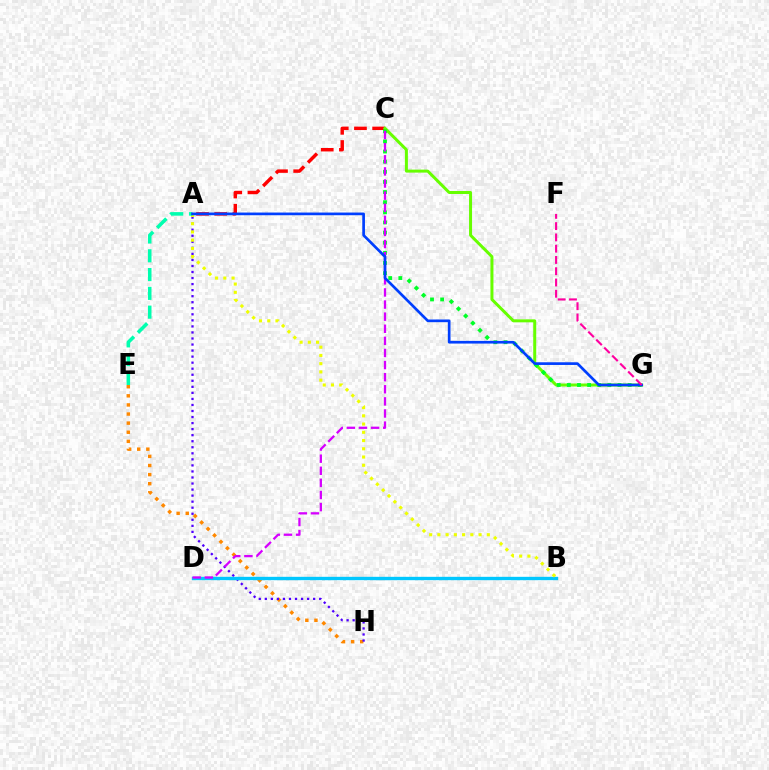{('E', 'H'): [{'color': '#ff8800', 'line_style': 'dotted', 'thickness': 2.47}], ('A', 'C'): [{'color': '#ff0000', 'line_style': 'dashed', 'thickness': 2.47}], ('A', 'H'): [{'color': '#4f00ff', 'line_style': 'dotted', 'thickness': 1.64}], ('B', 'D'): [{'color': '#00c7ff', 'line_style': 'solid', 'thickness': 2.41}], ('C', 'G'): [{'color': '#66ff00', 'line_style': 'solid', 'thickness': 2.16}, {'color': '#00ff27', 'line_style': 'dotted', 'thickness': 2.75}], ('A', 'B'): [{'color': '#eeff00', 'line_style': 'dotted', 'thickness': 2.24}], ('A', 'E'): [{'color': '#00ffaf', 'line_style': 'dashed', 'thickness': 2.55}], ('C', 'D'): [{'color': '#d600ff', 'line_style': 'dashed', 'thickness': 1.64}], ('A', 'G'): [{'color': '#003fff', 'line_style': 'solid', 'thickness': 1.94}], ('F', 'G'): [{'color': '#ff00a0', 'line_style': 'dashed', 'thickness': 1.53}]}